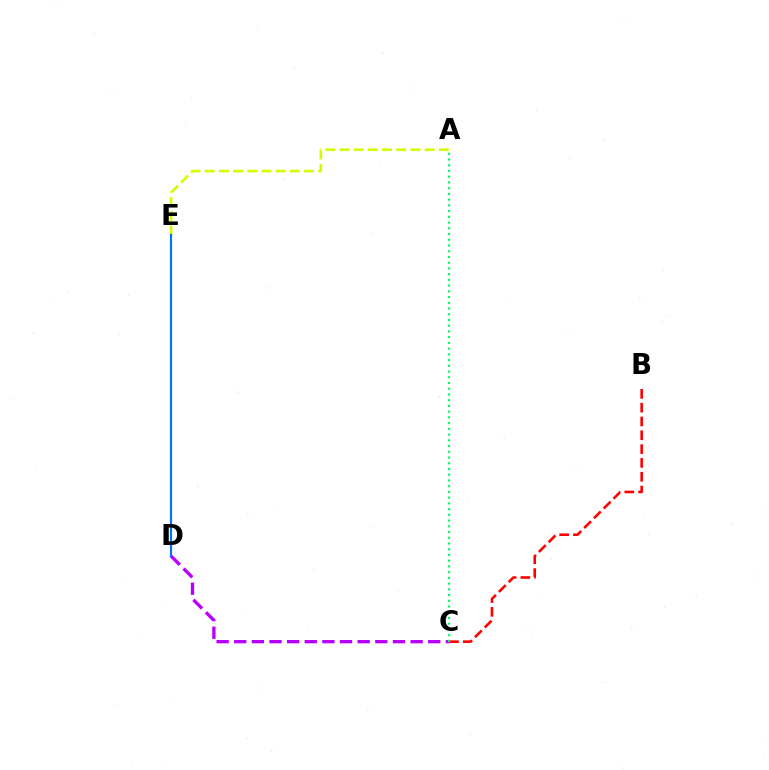{('C', 'D'): [{'color': '#b900ff', 'line_style': 'dashed', 'thickness': 2.4}], ('B', 'C'): [{'color': '#ff0000', 'line_style': 'dashed', 'thickness': 1.88}], ('A', 'E'): [{'color': '#d1ff00', 'line_style': 'dashed', 'thickness': 1.93}], ('A', 'C'): [{'color': '#00ff5c', 'line_style': 'dotted', 'thickness': 1.56}], ('D', 'E'): [{'color': '#0074ff', 'line_style': 'solid', 'thickness': 1.57}]}